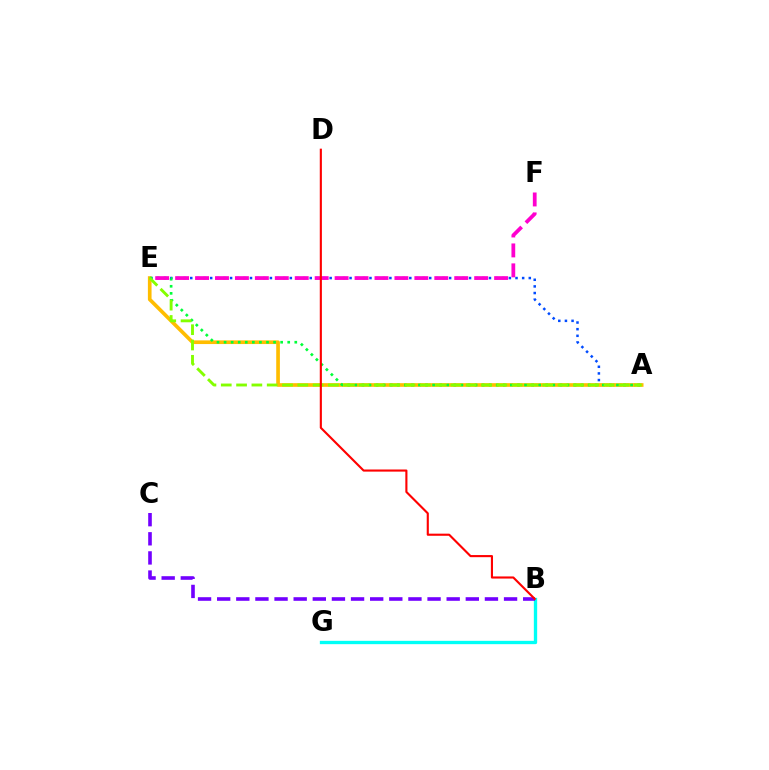{('A', 'E'): [{'color': '#004bff', 'line_style': 'dotted', 'thickness': 1.8}, {'color': '#ffbd00', 'line_style': 'solid', 'thickness': 2.64}, {'color': '#00ff39', 'line_style': 'dotted', 'thickness': 1.92}, {'color': '#84ff00', 'line_style': 'dashed', 'thickness': 2.08}], ('B', 'G'): [{'color': '#00fff6', 'line_style': 'solid', 'thickness': 2.39}], ('E', 'F'): [{'color': '#ff00cf', 'line_style': 'dashed', 'thickness': 2.71}], ('B', 'C'): [{'color': '#7200ff', 'line_style': 'dashed', 'thickness': 2.6}], ('B', 'D'): [{'color': '#ff0000', 'line_style': 'solid', 'thickness': 1.53}]}